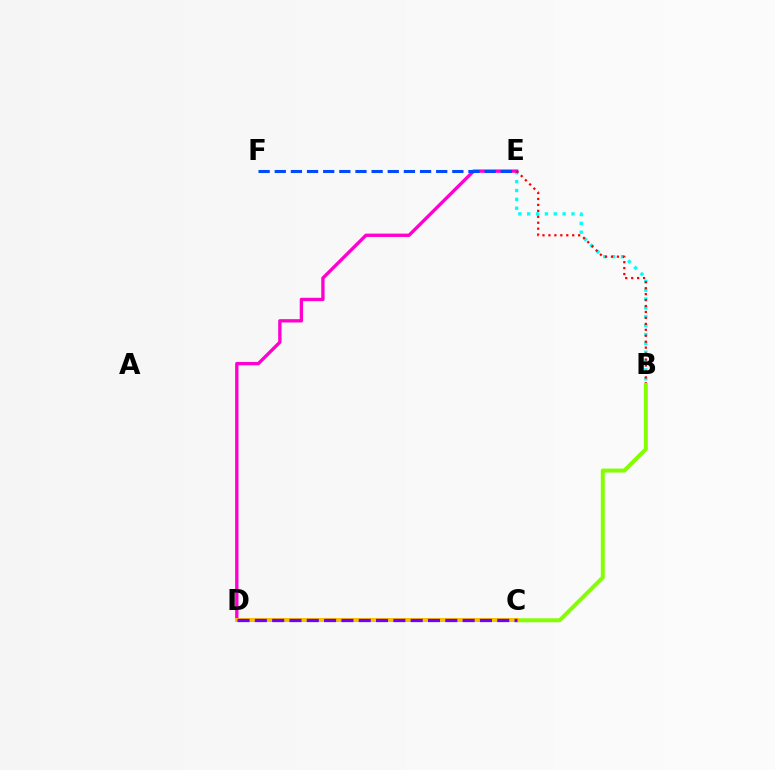{('B', 'E'): [{'color': '#00fff6', 'line_style': 'dotted', 'thickness': 2.41}, {'color': '#ff0000', 'line_style': 'dotted', 'thickness': 1.62}], ('C', 'D'): [{'color': '#00ff39', 'line_style': 'solid', 'thickness': 2.63}, {'color': '#ffbd00', 'line_style': 'solid', 'thickness': 2.85}, {'color': '#7200ff', 'line_style': 'dashed', 'thickness': 2.35}], ('D', 'E'): [{'color': '#ff00cf', 'line_style': 'solid', 'thickness': 2.41}], ('B', 'C'): [{'color': '#84ff00', 'line_style': 'solid', 'thickness': 2.86}], ('E', 'F'): [{'color': '#004bff', 'line_style': 'dashed', 'thickness': 2.19}]}